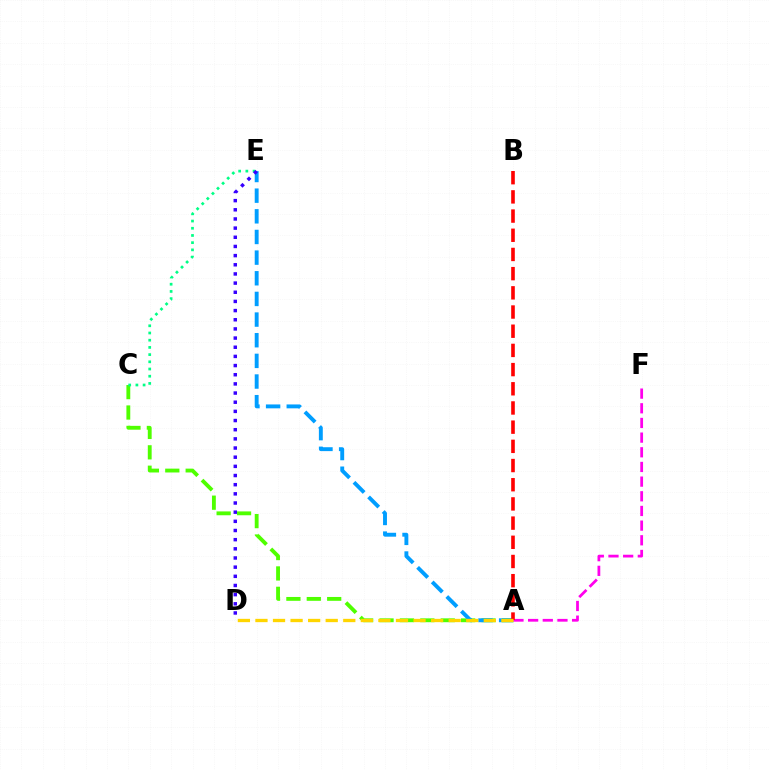{('A', 'C'): [{'color': '#4fff00', 'line_style': 'dashed', 'thickness': 2.77}], ('A', 'E'): [{'color': '#009eff', 'line_style': 'dashed', 'thickness': 2.81}], ('A', 'F'): [{'color': '#ff00ed', 'line_style': 'dashed', 'thickness': 1.99}], ('C', 'E'): [{'color': '#00ff86', 'line_style': 'dotted', 'thickness': 1.96}], ('A', 'B'): [{'color': '#ff0000', 'line_style': 'dashed', 'thickness': 2.61}], ('D', 'E'): [{'color': '#3700ff', 'line_style': 'dotted', 'thickness': 2.49}], ('A', 'D'): [{'color': '#ffd500', 'line_style': 'dashed', 'thickness': 2.39}]}